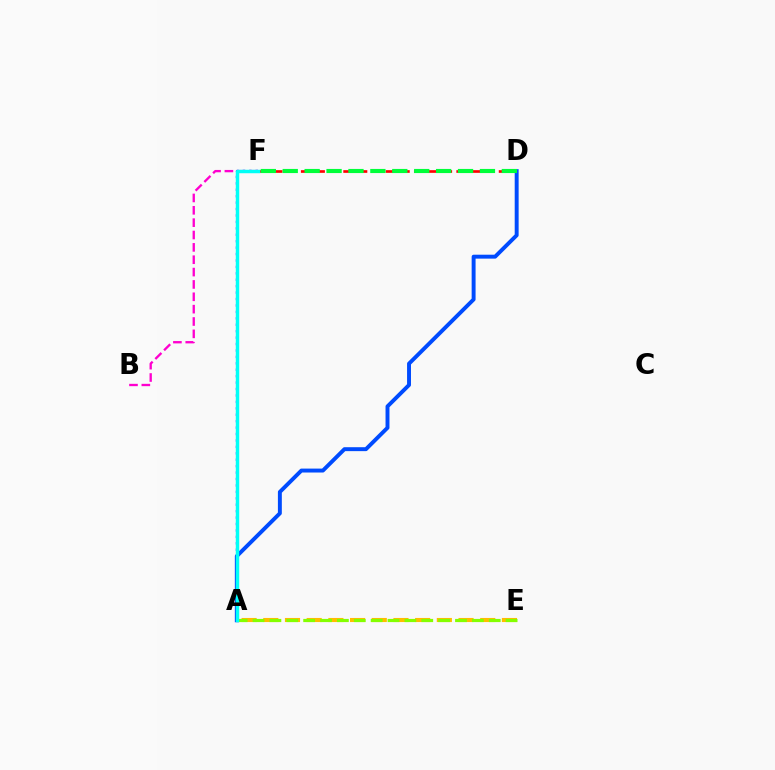{('A', 'F'): [{'color': '#7200ff', 'line_style': 'dotted', 'thickness': 1.75}, {'color': '#00fff6', 'line_style': 'solid', 'thickness': 2.49}], ('A', 'E'): [{'color': '#ffbd00', 'line_style': 'dashed', 'thickness': 2.95}, {'color': '#84ff00', 'line_style': 'dashed', 'thickness': 2.29}], ('B', 'F'): [{'color': '#ff00cf', 'line_style': 'dashed', 'thickness': 1.68}], ('D', 'F'): [{'color': '#ff0000', 'line_style': 'dashed', 'thickness': 1.92}, {'color': '#00ff39', 'line_style': 'dashed', 'thickness': 2.98}], ('A', 'D'): [{'color': '#004bff', 'line_style': 'solid', 'thickness': 2.83}]}